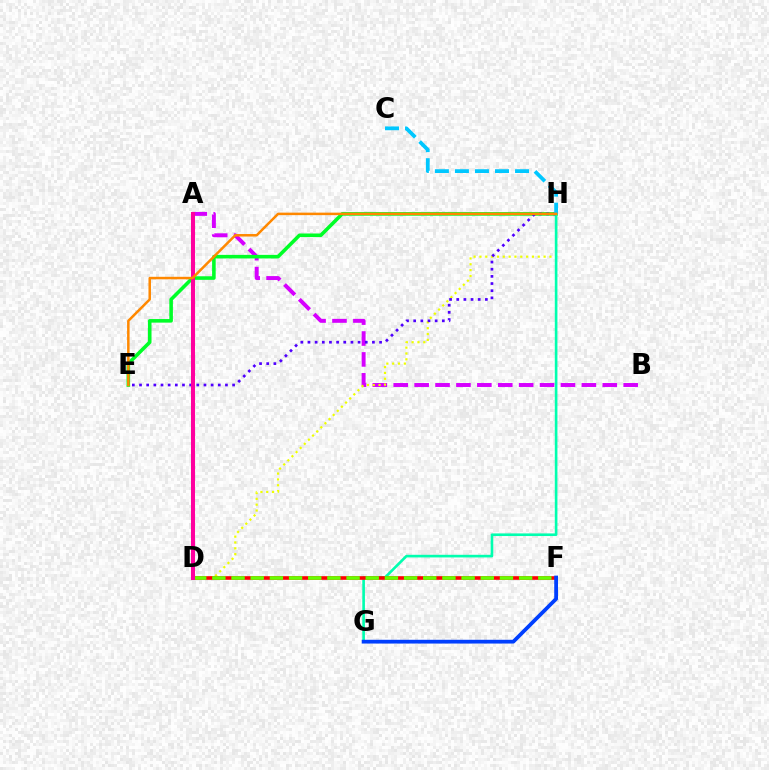{('A', 'B'): [{'color': '#d600ff', 'line_style': 'dashed', 'thickness': 2.84}], ('D', 'H'): [{'color': '#eeff00', 'line_style': 'dotted', 'thickness': 1.58}], ('E', 'H'): [{'color': '#00ff27', 'line_style': 'solid', 'thickness': 2.58}, {'color': '#4f00ff', 'line_style': 'dotted', 'thickness': 1.95}, {'color': '#ff8800', 'line_style': 'solid', 'thickness': 1.8}], ('G', 'H'): [{'color': '#00ffaf', 'line_style': 'solid', 'thickness': 1.89}], ('D', 'F'): [{'color': '#ff0000', 'line_style': 'solid', 'thickness': 2.61}, {'color': '#66ff00', 'line_style': 'dashed', 'thickness': 2.6}], ('F', 'G'): [{'color': '#003fff', 'line_style': 'solid', 'thickness': 2.71}], ('A', 'D'): [{'color': '#ff00a0', 'line_style': 'solid', 'thickness': 2.91}], ('C', 'H'): [{'color': '#00c7ff', 'line_style': 'dashed', 'thickness': 2.72}]}